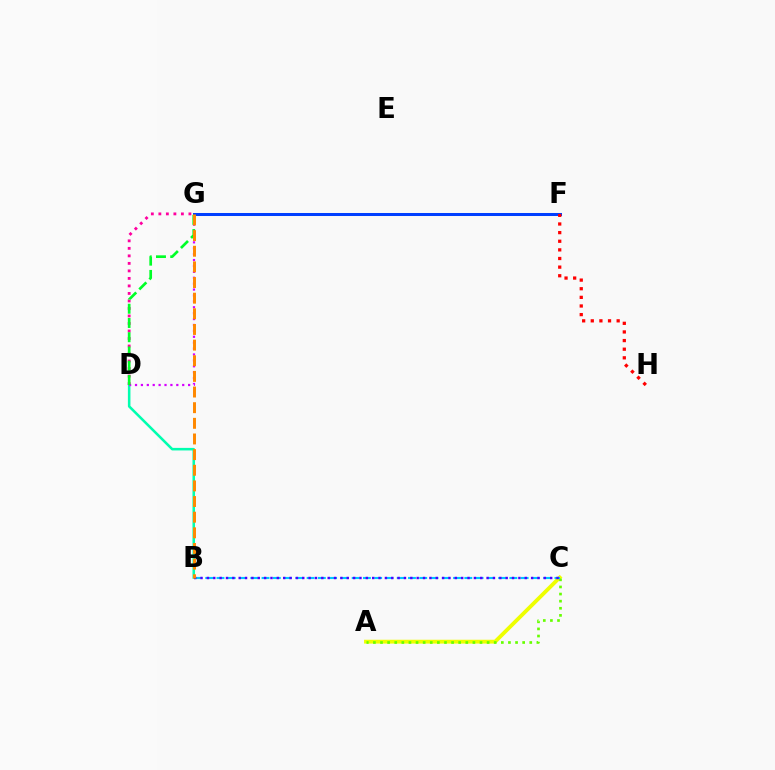{('A', 'C'): [{'color': '#eeff00', 'line_style': 'solid', 'thickness': 2.75}, {'color': '#66ff00', 'line_style': 'dotted', 'thickness': 1.93}], ('B', 'D'): [{'color': '#00ffaf', 'line_style': 'solid', 'thickness': 1.83}], ('F', 'G'): [{'color': '#003fff', 'line_style': 'solid', 'thickness': 2.17}], ('D', 'G'): [{'color': '#ff00a0', 'line_style': 'dotted', 'thickness': 2.04}, {'color': '#d600ff', 'line_style': 'dotted', 'thickness': 1.6}, {'color': '#00ff27', 'line_style': 'dashed', 'thickness': 1.94}], ('F', 'H'): [{'color': '#ff0000', 'line_style': 'dotted', 'thickness': 2.34}], ('B', 'C'): [{'color': '#00c7ff', 'line_style': 'dashed', 'thickness': 1.53}, {'color': '#4f00ff', 'line_style': 'dotted', 'thickness': 1.73}], ('B', 'G'): [{'color': '#ff8800', 'line_style': 'dashed', 'thickness': 2.13}]}